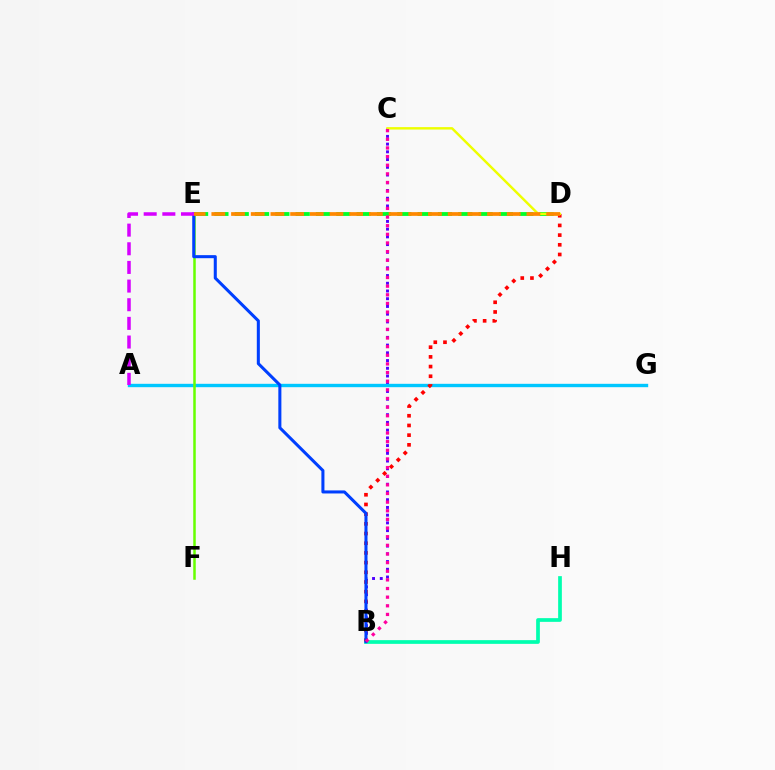{('B', 'C'): [{'color': '#4f00ff', 'line_style': 'dotted', 'thickness': 2.1}, {'color': '#ff00a0', 'line_style': 'dotted', 'thickness': 2.35}], ('D', 'E'): [{'color': '#00ff27', 'line_style': 'dashed', 'thickness': 2.76}, {'color': '#ff8800', 'line_style': 'dashed', 'thickness': 2.68}], ('A', 'G'): [{'color': '#00c7ff', 'line_style': 'solid', 'thickness': 2.43}], ('E', 'F'): [{'color': '#66ff00', 'line_style': 'solid', 'thickness': 1.8}], ('B', 'H'): [{'color': '#00ffaf', 'line_style': 'solid', 'thickness': 2.67}], ('B', 'D'): [{'color': '#ff0000', 'line_style': 'dotted', 'thickness': 2.63}], ('B', 'E'): [{'color': '#003fff', 'line_style': 'solid', 'thickness': 2.19}], ('C', 'D'): [{'color': '#eeff00', 'line_style': 'solid', 'thickness': 1.76}], ('A', 'E'): [{'color': '#d600ff', 'line_style': 'dashed', 'thickness': 2.53}]}